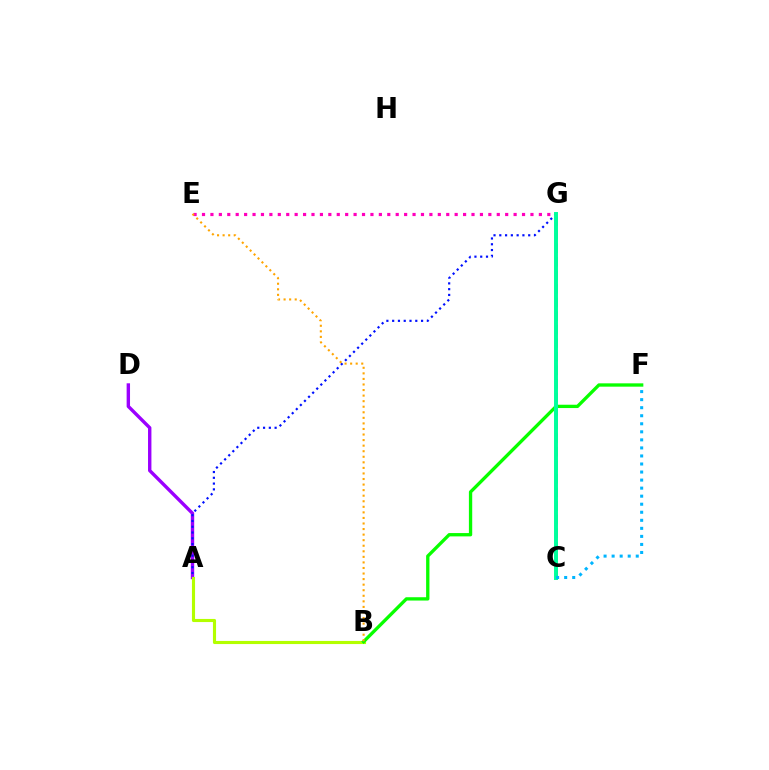{('A', 'D'): [{'color': '#9b00ff', 'line_style': 'solid', 'thickness': 2.44}], ('A', 'B'): [{'color': '#b3ff00', 'line_style': 'solid', 'thickness': 2.25}], ('C', 'G'): [{'color': '#ff0000', 'line_style': 'dashed', 'thickness': 1.84}, {'color': '#00ff9d', 'line_style': 'solid', 'thickness': 2.84}], ('E', 'G'): [{'color': '#ff00bd', 'line_style': 'dotted', 'thickness': 2.29}], ('A', 'G'): [{'color': '#0010ff', 'line_style': 'dotted', 'thickness': 1.57}], ('B', 'F'): [{'color': '#08ff00', 'line_style': 'solid', 'thickness': 2.39}], ('C', 'F'): [{'color': '#00b5ff', 'line_style': 'dotted', 'thickness': 2.19}], ('B', 'E'): [{'color': '#ffa500', 'line_style': 'dotted', 'thickness': 1.51}]}